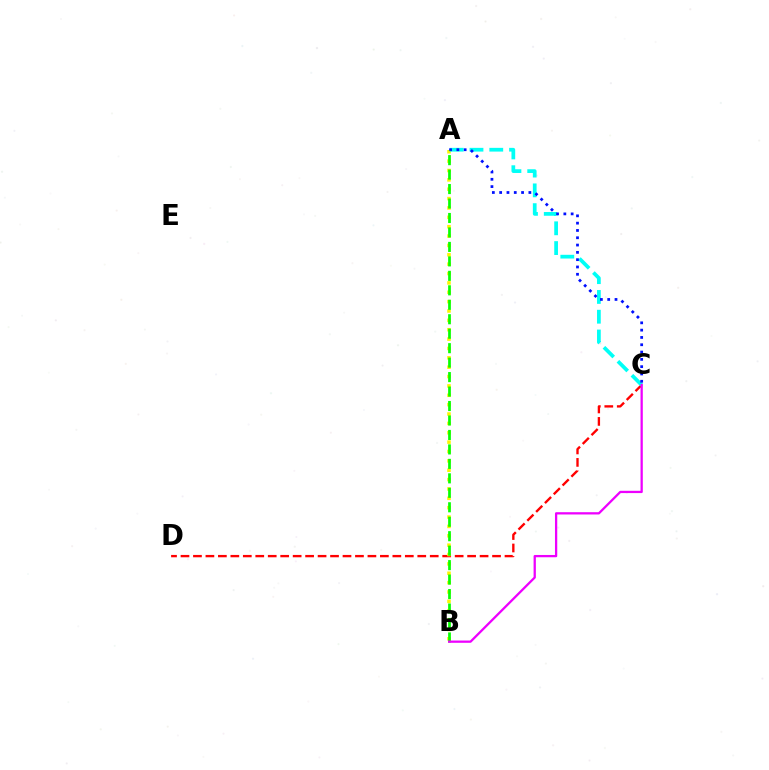{('C', 'D'): [{'color': '#ff0000', 'line_style': 'dashed', 'thickness': 1.69}], ('A', 'B'): [{'color': '#fcf500', 'line_style': 'dotted', 'thickness': 2.54}, {'color': '#08ff00', 'line_style': 'dashed', 'thickness': 1.96}], ('A', 'C'): [{'color': '#00fff6', 'line_style': 'dashed', 'thickness': 2.69}, {'color': '#0010ff', 'line_style': 'dotted', 'thickness': 1.98}], ('B', 'C'): [{'color': '#ee00ff', 'line_style': 'solid', 'thickness': 1.64}]}